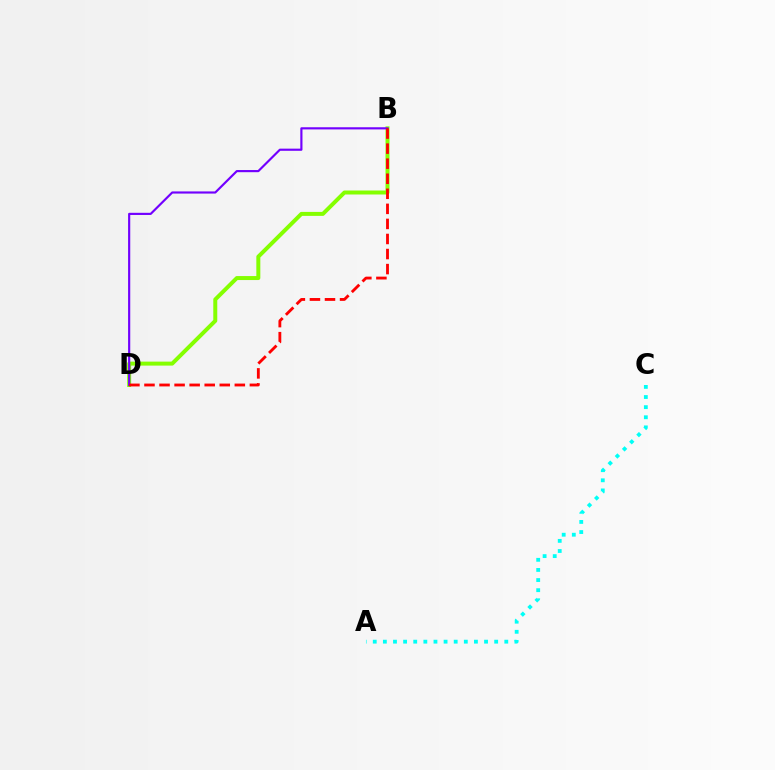{('B', 'D'): [{'color': '#84ff00', 'line_style': 'solid', 'thickness': 2.87}, {'color': '#7200ff', 'line_style': 'solid', 'thickness': 1.56}, {'color': '#ff0000', 'line_style': 'dashed', 'thickness': 2.05}], ('A', 'C'): [{'color': '#00fff6', 'line_style': 'dotted', 'thickness': 2.75}]}